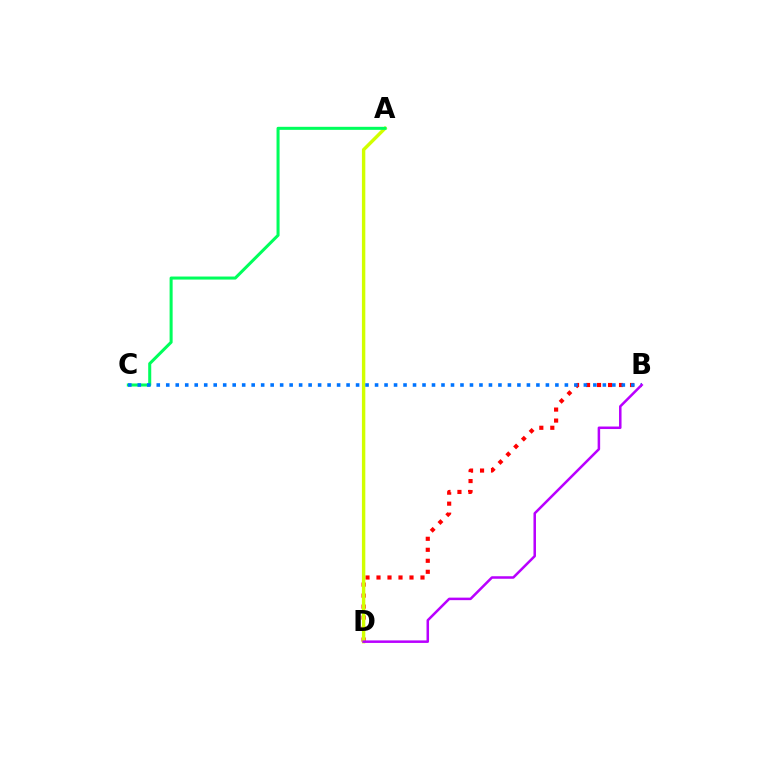{('B', 'D'): [{'color': '#ff0000', 'line_style': 'dotted', 'thickness': 2.99}, {'color': '#b900ff', 'line_style': 'solid', 'thickness': 1.81}], ('A', 'D'): [{'color': '#d1ff00', 'line_style': 'solid', 'thickness': 2.45}], ('A', 'C'): [{'color': '#00ff5c', 'line_style': 'solid', 'thickness': 2.19}], ('B', 'C'): [{'color': '#0074ff', 'line_style': 'dotted', 'thickness': 2.58}]}